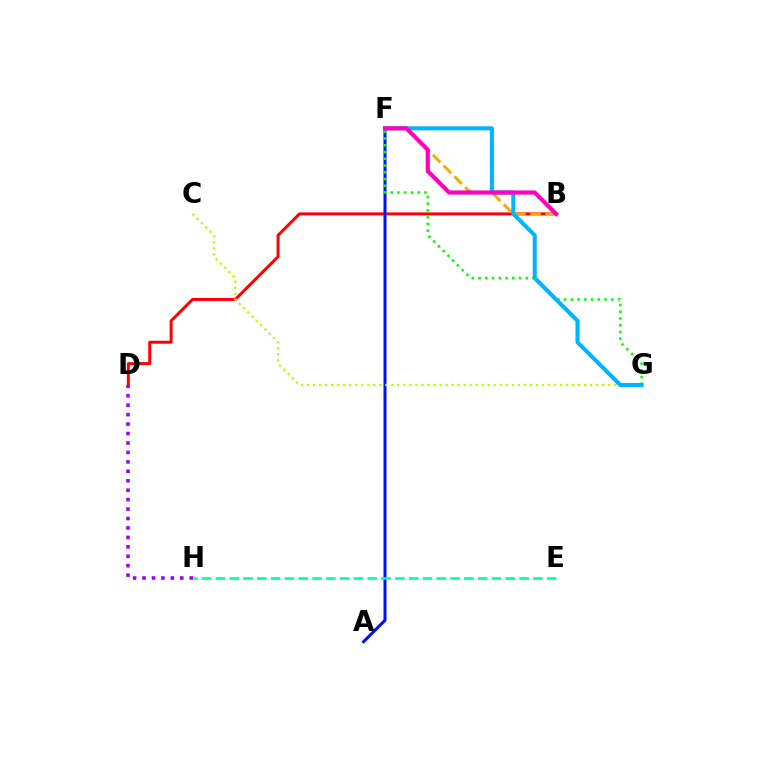{('B', 'D'): [{'color': '#ff0000', 'line_style': 'solid', 'thickness': 2.14}], ('B', 'F'): [{'color': '#ffa500', 'line_style': 'dashed', 'thickness': 2.07}, {'color': '#ff00bd', 'line_style': 'solid', 'thickness': 2.98}], ('D', 'H'): [{'color': '#9b00ff', 'line_style': 'dotted', 'thickness': 2.56}], ('A', 'F'): [{'color': '#0010ff', 'line_style': 'solid', 'thickness': 2.17}], ('C', 'G'): [{'color': '#b3ff00', 'line_style': 'dotted', 'thickness': 1.64}], ('F', 'G'): [{'color': '#08ff00', 'line_style': 'dotted', 'thickness': 1.83}, {'color': '#00b5ff', 'line_style': 'solid', 'thickness': 2.91}], ('E', 'H'): [{'color': '#00ff9d', 'line_style': 'dashed', 'thickness': 1.87}]}